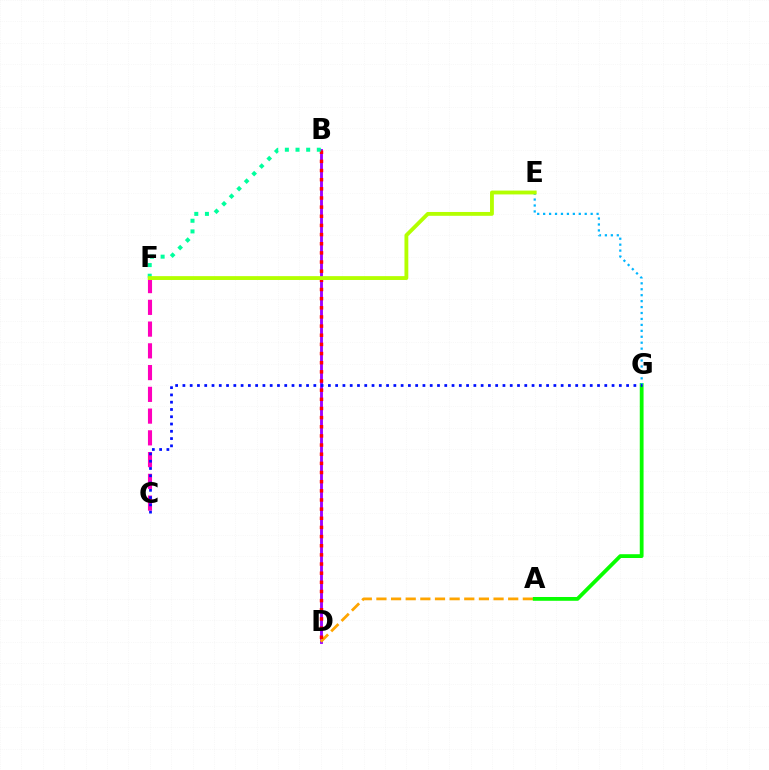{('C', 'F'): [{'color': '#ff00bd', 'line_style': 'dashed', 'thickness': 2.95}], ('B', 'D'): [{'color': '#9b00ff', 'line_style': 'solid', 'thickness': 2.06}, {'color': '#ff0000', 'line_style': 'dotted', 'thickness': 2.49}], ('A', 'D'): [{'color': '#ffa500', 'line_style': 'dashed', 'thickness': 1.99}], ('B', 'F'): [{'color': '#00ff9d', 'line_style': 'dotted', 'thickness': 2.89}], ('A', 'G'): [{'color': '#08ff00', 'line_style': 'solid', 'thickness': 2.73}], ('E', 'G'): [{'color': '#00b5ff', 'line_style': 'dotted', 'thickness': 1.61}], ('C', 'G'): [{'color': '#0010ff', 'line_style': 'dotted', 'thickness': 1.98}], ('E', 'F'): [{'color': '#b3ff00', 'line_style': 'solid', 'thickness': 2.77}]}